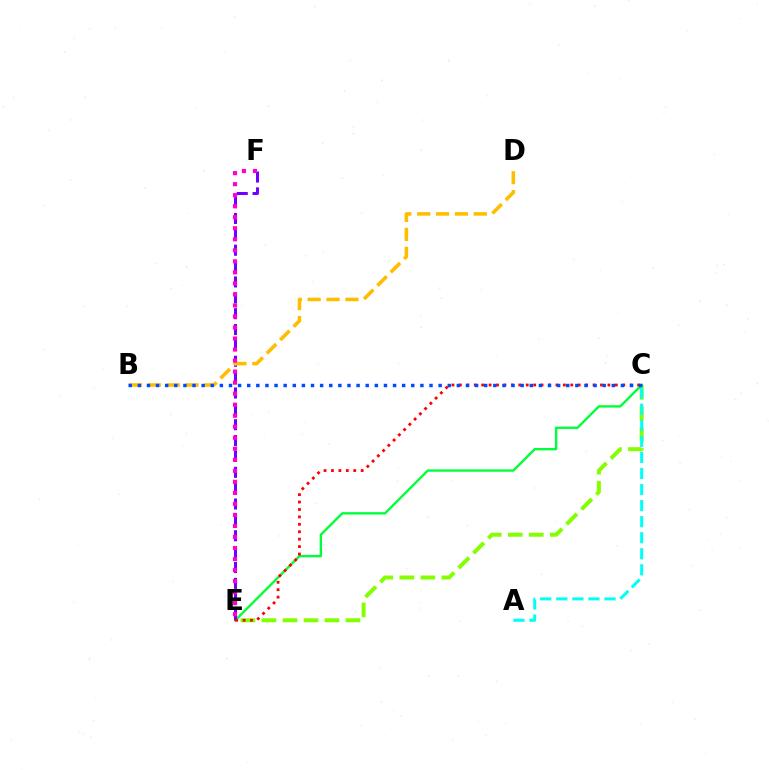{('C', 'E'): [{'color': '#84ff00', 'line_style': 'dashed', 'thickness': 2.86}, {'color': '#00ff39', 'line_style': 'solid', 'thickness': 1.7}, {'color': '#ff0000', 'line_style': 'dotted', 'thickness': 2.02}], ('E', 'F'): [{'color': '#7200ff', 'line_style': 'dashed', 'thickness': 2.16}, {'color': '#ff00cf', 'line_style': 'dotted', 'thickness': 3.0}], ('B', 'D'): [{'color': '#ffbd00', 'line_style': 'dashed', 'thickness': 2.57}], ('A', 'C'): [{'color': '#00fff6', 'line_style': 'dashed', 'thickness': 2.18}], ('B', 'C'): [{'color': '#004bff', 'line_style': 'dotted', 'thickness': 2.48}]}